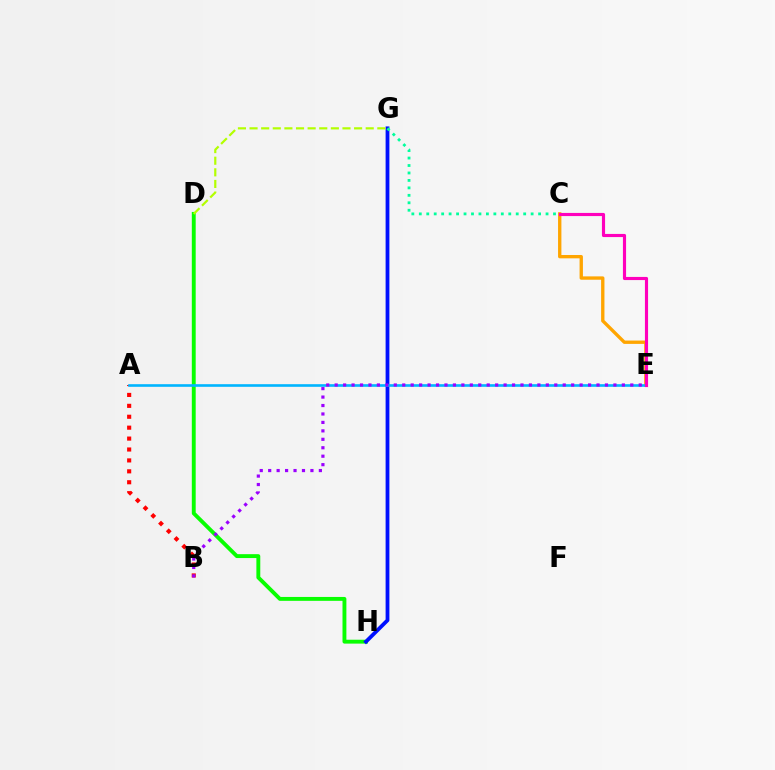{('A', 'B'): [{'color': '#ff0000', 'line_style': 'dotted', 'thickness': 2.97}], ('D', 'H'): [{'color': '#08ff00', 'line_style': 'solid', 'thickness': 2.8}], ('C', 'E'): [{'color': '#ffa500', 'line_style': 'solid', 'thickness': 2.41}, {'color': '#ff00bd', 'line_style': 'solid', 'thickness': 2.26}], ('G', 'H'): [{'color': '#0010ff', 'line_style': 'solid', 'thickness': 2.73}], ('D', 'G'): [{'color': '#b3ff00', 'line_style': 'dashed', 'thickness': 1.58}], ('A', 'E'): [{'color': '#00b5ff', 'line_style': 'solid', 'thickness': 1.89}], ('B', 'E'): [{'color': '#9b00ff', 'line_style': 'dotted', 'thickness': 2.29}], ('C', 'G'): [{'color': '#00ff9d', 'line_style': 'dotted', 'thickness': 2.03}]}